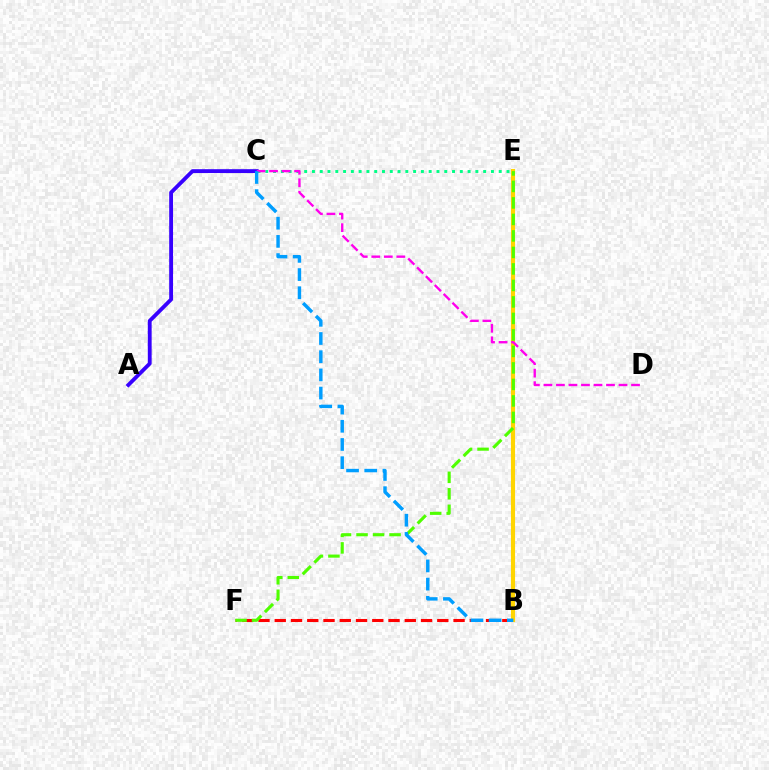{('A', 'C'): [{'color': '#3700ff', 'line_style': 'solid', 'thickness': 2.77}], ('B', 'F'): [{'color': '#ff0000', 'line_style': 'dashed', 'thickness': 2.21}], ('B', 'E'): [{'color': '#ffd500', 'line_style': 'solid', 'thickness': 2.98}], ('C', 'E'): [{'color': '#00ff86', 'line_style': 'dotted', 'thickness': 2.11}], ('E', 'F'): [{'color': '#4fff00', 'line_style': 'dashed', 'thickness': 2.24}], ('C', 'D'): [{'color': '#ff00ed', 'line_style': 'dashed', 'thickness': 1.7}], ('B', 'C'): [{'color': '#009eff', 'line_style': 'dashed', 'thickness': 2.47}]}